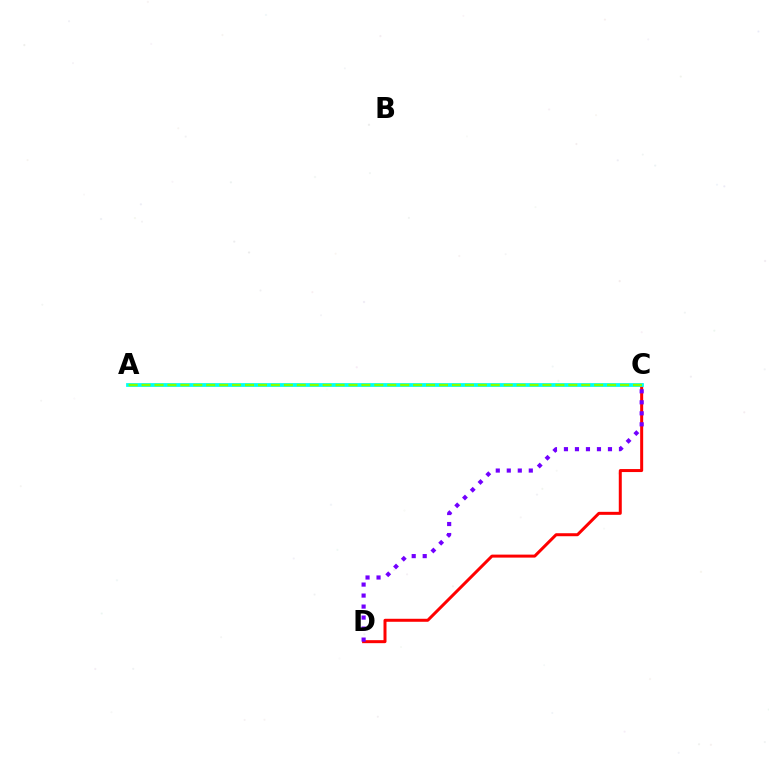{('C', 'D'): [{'color': '#ff0000', 'line_style': 'solid', 'thickness': 2.16}, {'color': '#7200ff', 'line_style': 'dotted', 'thickness': 2.99}], ('A', 'C'): [{'color': '#00fff6', 'line_style': 'solid', 'thickness': 2.71}, {'color': '#84ff00', 'line_style': 'dashed', 'thickness': 1.76}]}